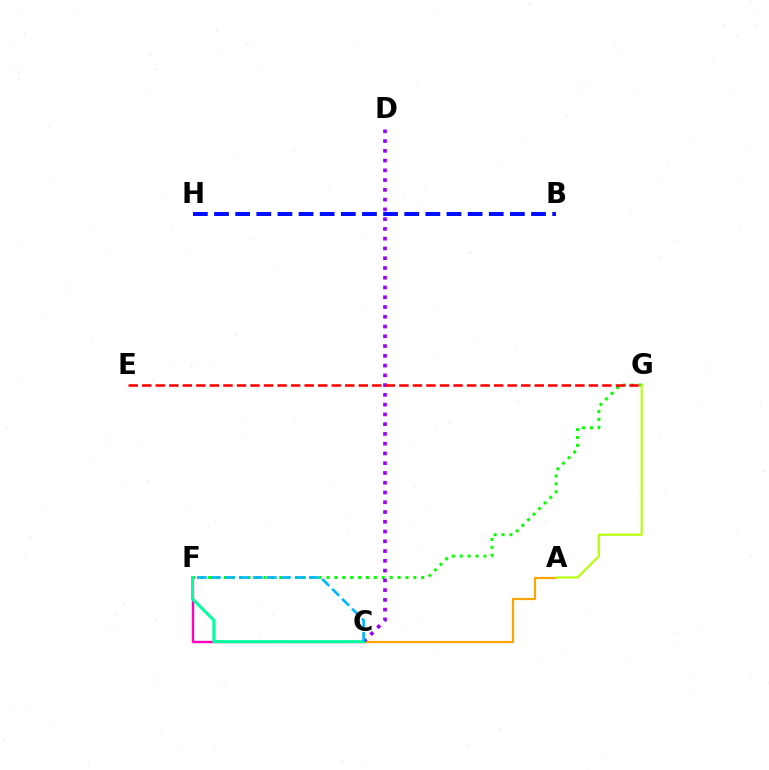{('A', 'C'): [{'color': '#ffa500', 'line_style': 'solid', 'thickness': 1.58}], ('F', 'G'): [{'color': '#08ff00', 'line_style': 'dotted', 'thickness': 2.14}], ('B', 'H'): [{'color': '#0010ff', 'line_style': 'dashed', 'thickness': 2.87}], ('C', 'F'): [{'color': '#ff00bd', 'line_style': 'solid', 'thickness': 1.72}, {'color': '#00ff9d', 'line_style': 'solid', 'thickness': 2.17}, {'color': '#00b5ff', 'line_style': 'dashed', 'thickness': 1.9}], ('C', 'D'): [{'color': '#9b00ff', 'line_style': 'dotted', 'thickness': 2.65}], ('E', 'G'): [{'color': '#ff0000', 'line_style': 'dashed', 'thickness': 1.84}], ('A', 'G'): [{'color': '#b3ff00', 'line_style': 'solid', 'thickness': 1.51}]}